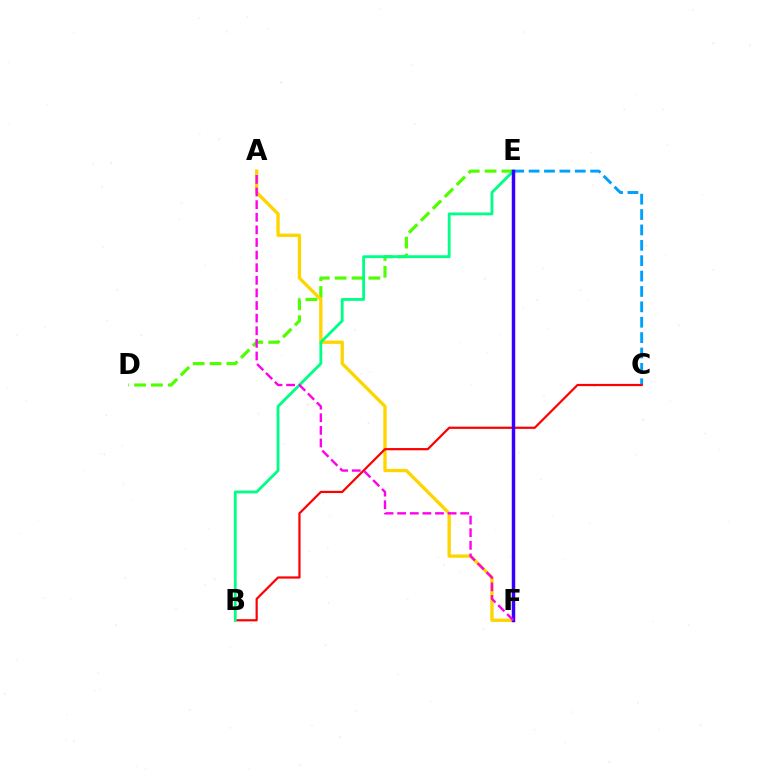{('C', 'E'): [{'color': '#009eff', 'line_style': 'dashed', 'thickness': 2.09}], ('D', 'E'): [{'color': '#4fff00', 'line_style': 'dashed', 'thickness': 2.29}], ('A', 'F'): [{'color': '#ffd500', 'line_style': 'solid', 'thickness': 2.4}, {'color': '#ff00ed', 'line_style': 'dashed', 'thickness': 1.71}], ('B', 'C'): [{'color': '#ff0000', 'line_style': 'solid', 'thickness': 1.59}], ('B', 'E'): [{'color': '#00ff86', 'line_style': 'solid', 'thickness': 2.04}], ('E', 'F'): [{'color': '#3700ff', 'line_style': 'solid', 'thickness': 2.5}]}